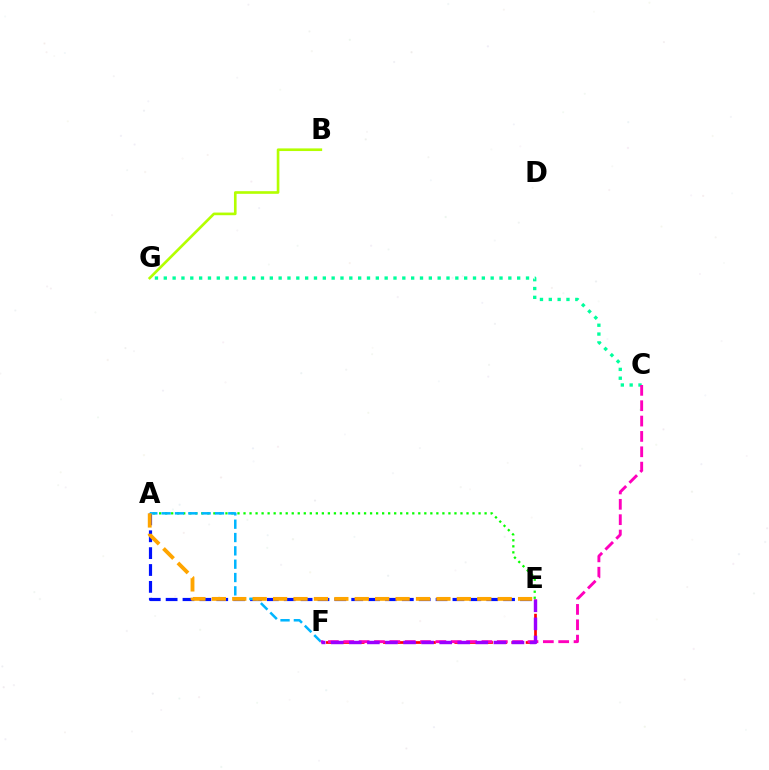{('B', 'G'): [{'color': '#b3ff00', 'line_style': 'solid', 'thickness': 1.9}], ('A', 'E'): [{'color': '#08ff00', 'line_style': 'dotted', 'thickness': 1.64}, {'color': '#0010ff', 'line_style': 'dashed', 'thickness': 2.29}, {'color': '#ffa500', 'line_style': 'dashed', 'thickness': 2.77}], ('C', 'G'): [{'color': '#00ff9d', 'line_style': 'dotted', 'thickness': 2.4}], ('E', 'F'): [{'color': '#ff0000', 'line_style': 'dashed', 'thickness': 1.94}, {'color': '#9b00ff', 'line_style': 'dashed', 'thickness': 2.46}], ('A', 'F'): [{'color': '#00b5ff', 'line_style': 'dashed', 'thickness': 1.81}], ('C', 'F'): [{'color': '#ff00bd', 'line_style': 'dashed', 'thickness': 2.09}]}